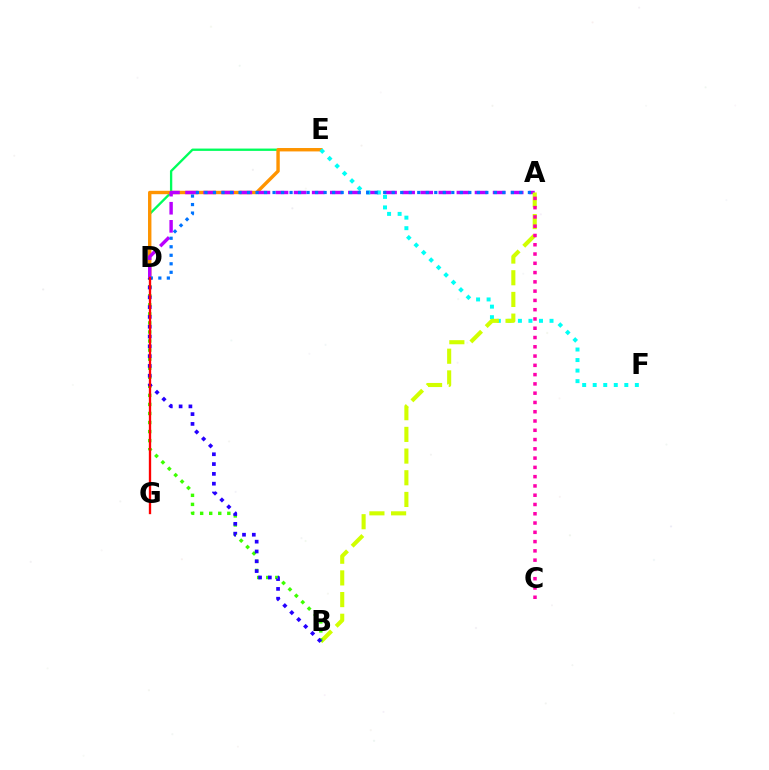{('D', 'E'): [{'color': '#00ff5c', 'line_style': 'solid', 'thickness': 1.67}, {'color': '#ff9400', 'line_style': 'solid', 'thickness': 2.44}], ('A', 'D'): [{'color': '#b900ff', 'line_style': 'dashed', 'thickness': 2.46}, {'color': '#0074ff', 'line_style': 'dotted', 'thickness': 2.31}], ('E', 'F'): [{'color': '#00fff6', 'line_style': 'dotted', 'thickness': 2.86}], ('A', 'B'): [{'color': '#d1ff00', 'line_style': 'dashed', 'thickness': 2.95}], ('B', 'D'): [{'color': '#3dff00', 'line_style': 'dotted', 'thickness': 2.46}, {'color': '#2500ff', 'line_style': 'dotted', 'thickness': 2.66}], ('D', 'G'): [{'color': '#ff0000', 'line_style': 'solid', 'thickness': 1.68}], ('A', 'C'): [{'color': '#ff00ac', 'line_style': 'dotted', 'thickness': 2.52}]}